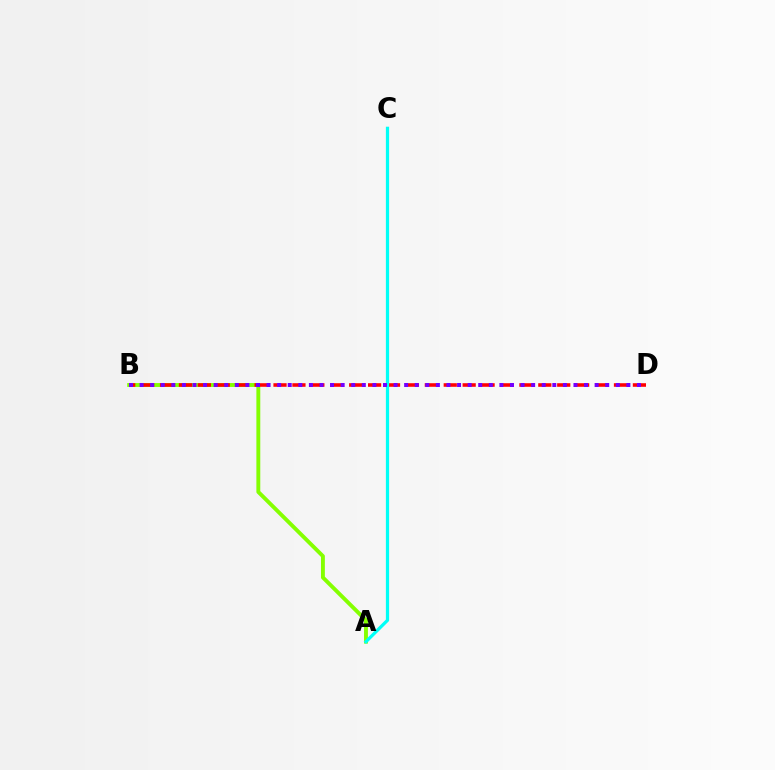{('A', 'B'): [{'color': '#84ff00', 'line_style': 'solid', 'thickness': 2.8}], ('B', 'D'): [{'color': '#ff0000', 'line_style': 'dashed', 'thickness': 2.57}, {'color': '#7200ff', 'line_style': 'dotted', 'thickness': 2.88}], ('A', 'C'): [{'color': '#00fff6', 'line_style': 'solid', 'thickness': 2.33}]}